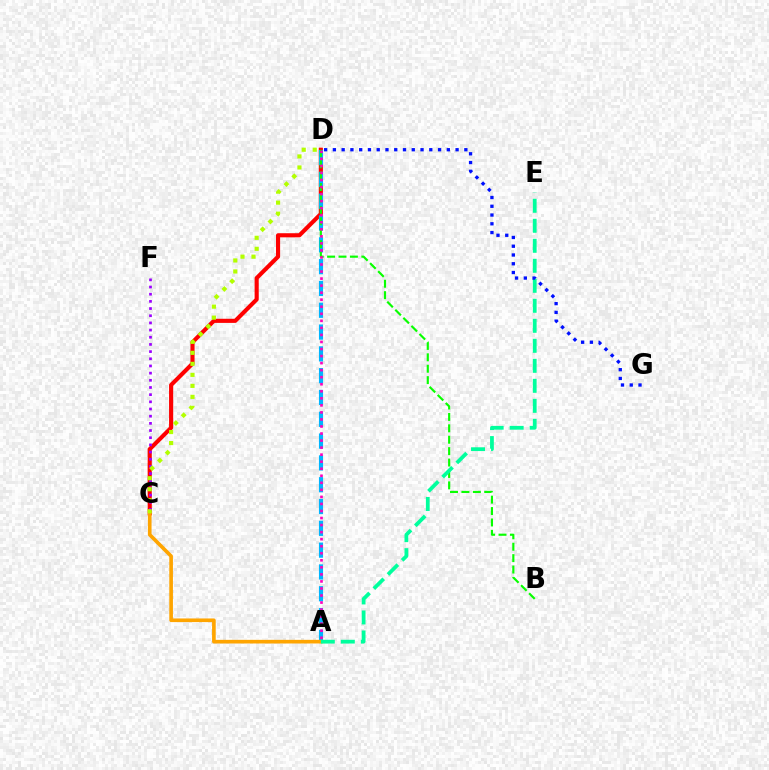{('C', 'D'): [{'color': '#ff0000', 'line_style': 'solid', 'thickness': 2.96}, {'color': '#b3ff00', 'line_style': 'dotted', 'thickness': 2.99}], ('C', 'F'): [{'color': '#9b00ff', 'line_style': 'dotted', 'thickness': 1.95}], ('A', 'D'): [{'color': '#00b5ff', 'line_style': 'dashed', 'thickness': 2.96}, {'color': '#ff00bd', 'line_style': 'dotted', 'thickness': 1.91}], ('B', 'D'): [{'color': '#08ff00', 'line_style': 'dashed', 'thickness': 1.55}], ('A', 'C'): [{'color': '#ffa500', 'line_style': 'solid', 'thickness': 2.62}], ('A', 'E'): [{'color': '#00ff9d', 'line_style': 'dashed', 'thickness': 2.72}], ('D', 'G'): [{'color': '#0010ff', 'line_style': 'dotted', 'thickness': 2.38}]}